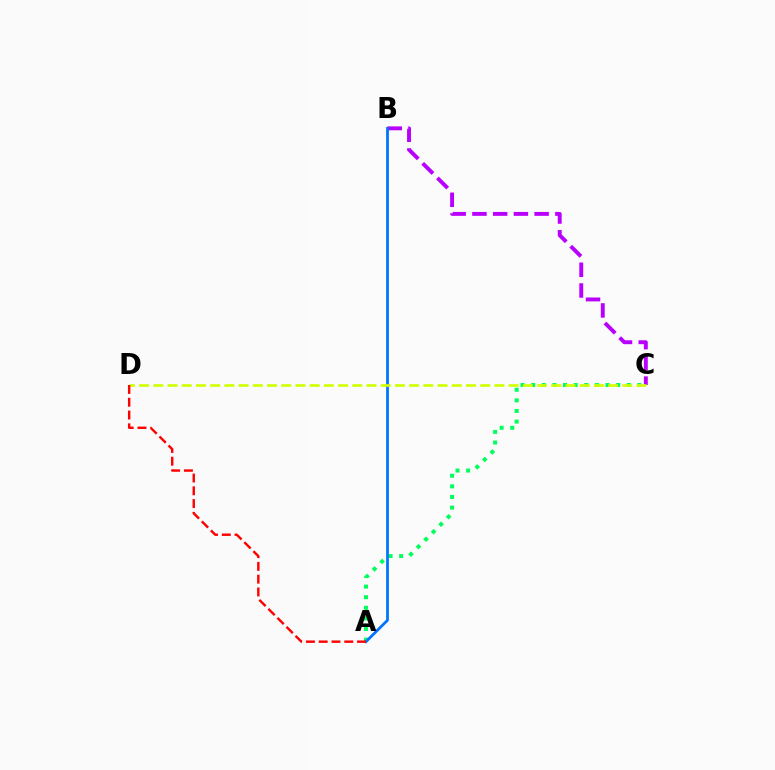{('A', 'C'): [{'color': '#00ff5c', 'line_style': 'dotted', 'thickness': 2.88}], ('B', 'C'): [{'color': '#b900ff', 'line_style': 'dashed', 'thickness': 2.82}], ('A', 'B'): [{'color': '#0074ff', 'line_style': 'solid', 'thickness': 1.99}], ('C', 'D'): [{'color': '#d1ff00', 'line_style': 'dashed', 'thickness': 1.93}], ('A', 'D'): [{'color': '#ff0000', 'line_style': 'dashed', 'thickness': 1.74}]}